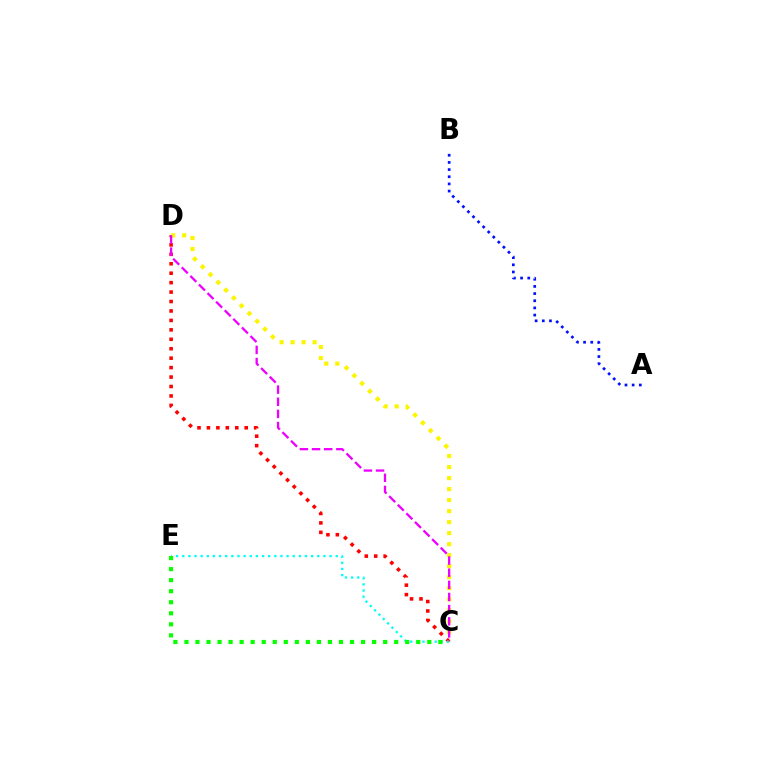{('C', 'D'): [{'color': '#ff0000', 'line_style': 'dotted', 'thickness': 2.57}, {'color': '#fcf500', 'line_style': 'dotted', 'thickness': 2.99}, {'color': '#ee00ff', 'line_style': 'dashed', 'thickness': 1.65}], ('A', 'B'): [{'color': '#0010ff', 'line_style': 'dotted', 'thickness': 1.95}], ('C', 'E'): [{'color': '#00fff6', 'line_style': 'dotted', 'thickness': 1.67}, {'color': '#08ff00', 'line_style': 'dotted', 'thickness': 3.0}]}